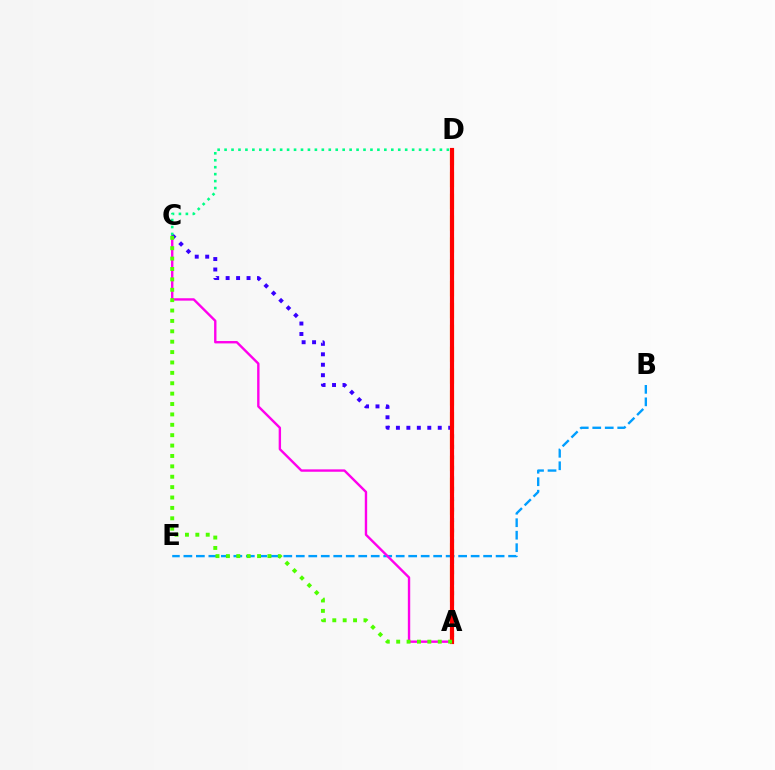{('B', 'E'): [{'color': '#009eff', 'line_style': 'dashed', 'thickness': 1.7}], ('A', 'C'): [{'color': '#ff00ed', 'line_style': 'solid', 'thickness': 1.72}, {'color': '#3700ff', 'line_style': 'dotted', 'thickness': 2.84}, {'color': '#4fff00', 'line_style': 'dotted', 'thickness': 2.82}], ('A', 'D'): [{'color': '#ffd500', 'line_style': 'dashed', 'thickness': 2.97}, {'color': '#ff0000', 'line_style': 'solid', 'thickness': 2.99}], ('C', 'D'): [{'color': '#00ff86', 'line_style': 'dotted', 'thickness': 1.89}]}